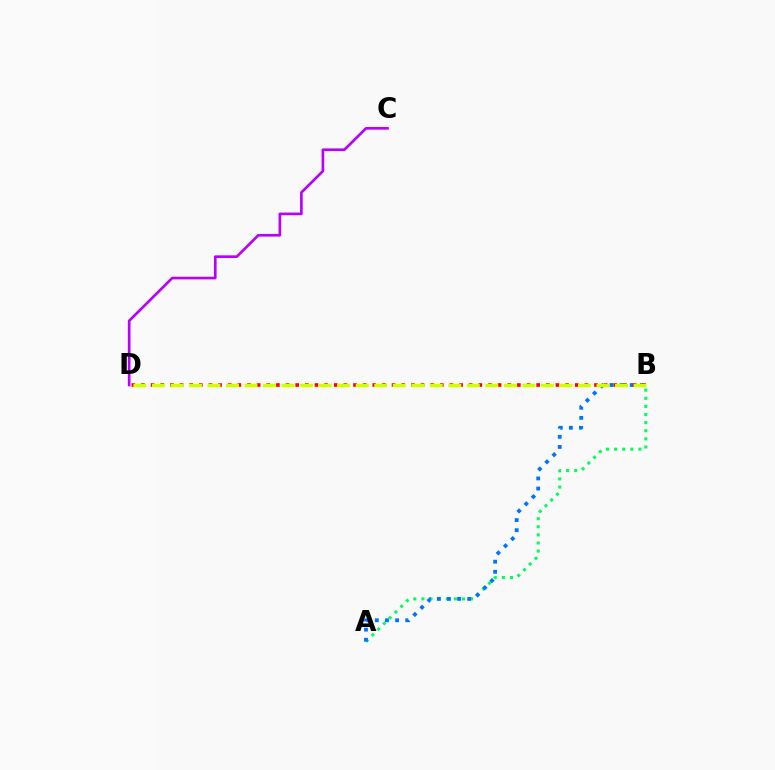{('A', 'B'): [{'color': '#00ff5c', 'line_style': 'dotted', 'thickness': 2.2}, {'color': '#0074ff', 'line_style': 'dotted', 'thickness': 2.75}], ('C', 'D'): [{'color': '#b900ff', 'line_style': 'solid', 'thickness': 1.92}], ('B', 'D'): [{'color': '#ff0000', 'line_style': 'dotted', 'thickness': 2.62}, {'color': '#d1ff00', 'line_style': 'dashed', 'thickness': 2.52}]}